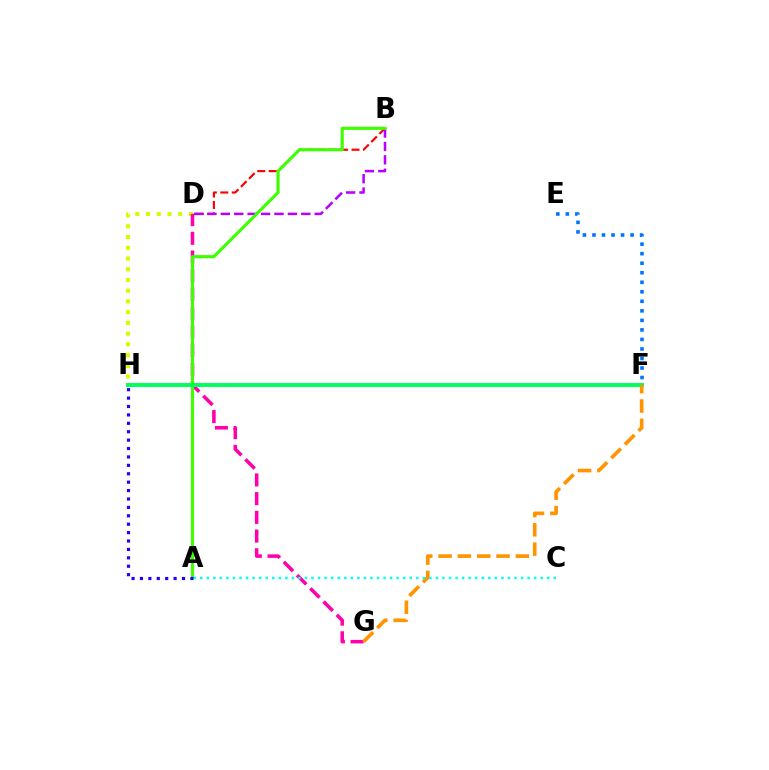{('B', 'D'): [{'color': '#ff0000', 'line_style': 'dashed', 'thickness': 1.56}, {'color': '#b900ff', 'line_style': 'dashed', 'thickness': 1.82}], ('D', 'H'): [{'color': '#d1ff00', 'line_style': 'dotted', 'thickness': 2.92}], ('D', 'G'): [{'color': '#ff00ac', 'line_style': 'dashed', 'thickness': 2.54}], ('A', 'B'): [{'color': '#3dff00', 'line_style': 'solid', 'thickness': 2.24}], ('F', 'H'): [{'color': '#00ff5c', 'line_style': 'solid', 'thickness': 2.84}], ('E', 'F'): [{'color': '#0074ff', 'line_style': 'dotted', 'thickness': 2.59}], ('F', 'G'): [{'color': '#ff9400', 'line_style': 'dashed', 'thickness': 2.62}], ('A', 'C'): [{'color': '#00fff6', 'line_style': 'dotted', 'thickness': 1.78}], ('A', 'H'): [{'color': '#2500ff', 'line_style': 'dotted', 'thickness': 2.28}]}